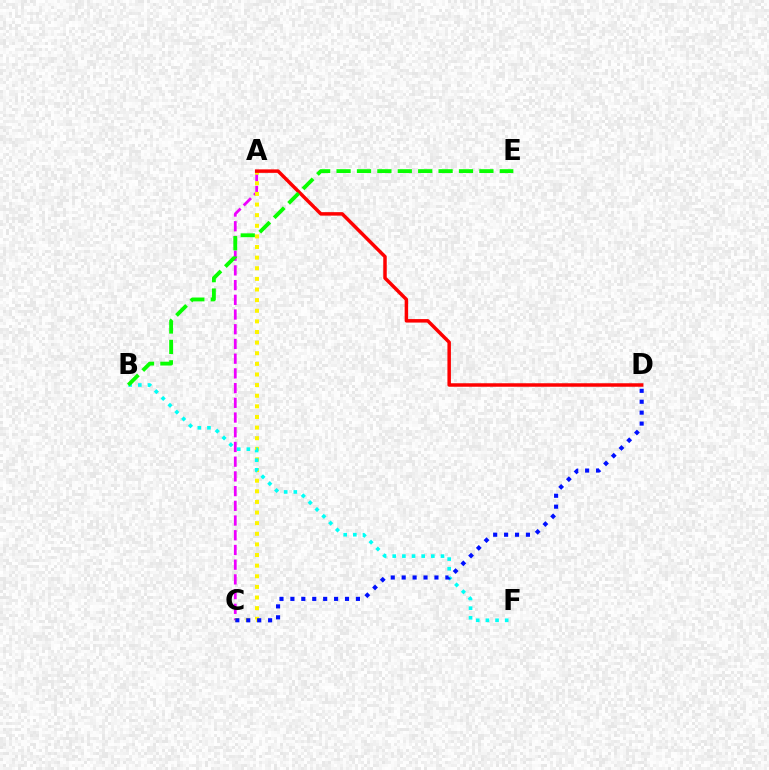{('A', 'C'): [{'color': '#ee00ff', 'line_style': 'dashed', 'thickness': 2.0}, {'color': '#fcf500', 'line_style': 'dotted', 'thickness': 2.89}], ('B', 'F'): [{'color': '#00fff6', 'line_style': 'dotted', 'thickness': 2.62}], ('C', 'D'): [{'color': '#0010ff', 'line_style': 'dotted', 'thickness': 2.97}], ('A', 'D'): [{'color': '#ff0000', 'line_style': 'solid', 'thickness': 2.51}], ('B', 'E'): [{'color': '#08ff00', 'line_style': 'dashed', 'thickness': 2.77}]}